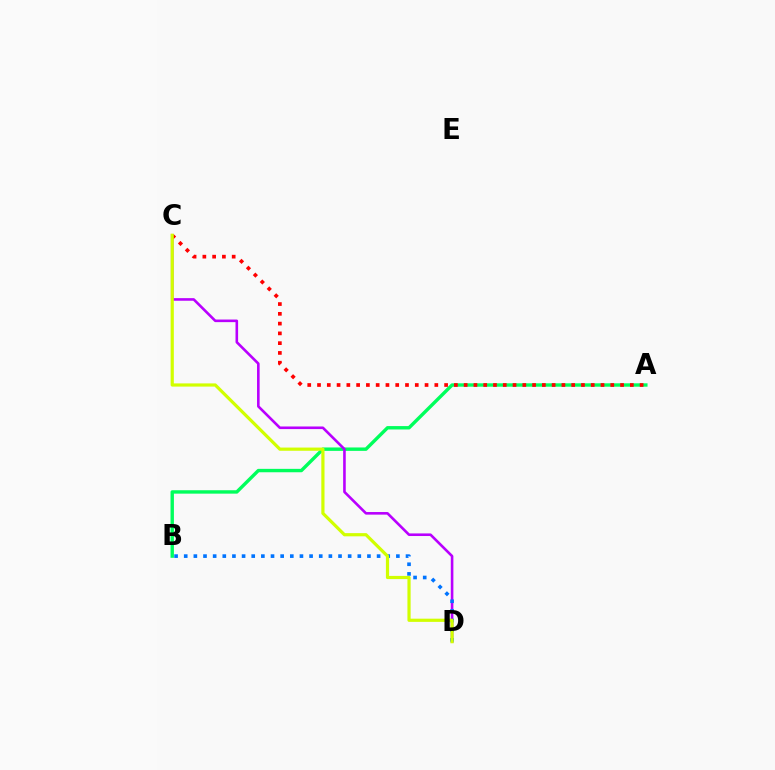{('A', 'B'): [{'color': '#00ff5c', 'line_style': 'solid', 'thickness': 2.45}], ('C', 'D'): [{'color': '#b900ff', 'line_style': 'solid', 'thickness': 1.87}, {'color': '#d1ff00', 'line_style': 'solid', 'thickness': 2.3}], ('B', 'D'): [{'color': '#0074ff', 'line_style': 'dotted', 'thickness': 2.62}], ('A', 'C'): [{'color': '#ff0000', 'line_style': 'dotted', 'thickness': 2.66}]}